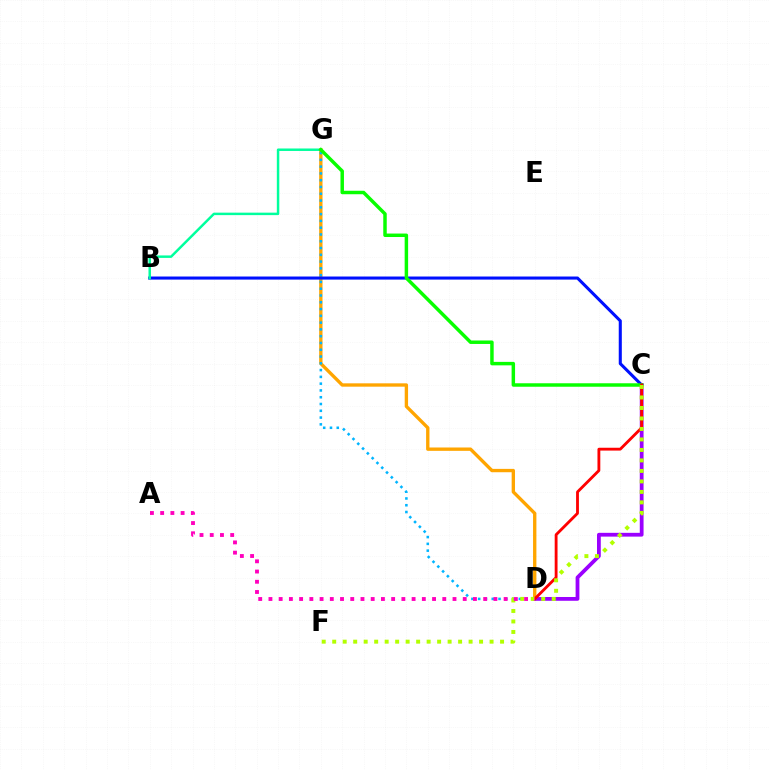{('D', 'G'): [{'color': '#ffa500', 'line_style': 'solid', 'thickness': 2.41}, {'color': '#00b5ff', 'line_style': 'dotted', 'thickness': 1.84}], ('C', 'D'): [{'color': '#9b00ff', 'line_style': 'solid', 'thickness': 2.72}, {'color': '#ff0000', 'line_style': 'solid', 'thickness': 2.04}], ('B', 'C'): [{'color': '#0010ff', 'line_style': 'solid', 'thickness': 2.21}], ('B', 'G'): [{'color': '#00ff9d', 'line_style': 'solid', 'thickness': 1.78}], ('C', 'G'): [{'color': '#08ff00', 'line_style': 'solid', 'thickness': 2.49}], ('C', 'F'): [{'color': '#b3ff00', 'line_style': 'dotted', 'thickness': 2.85}], ('A', 'D'): [{'color': '#ff00bd', 'line_style': 'dotted', 'thickness': 2.78}]}